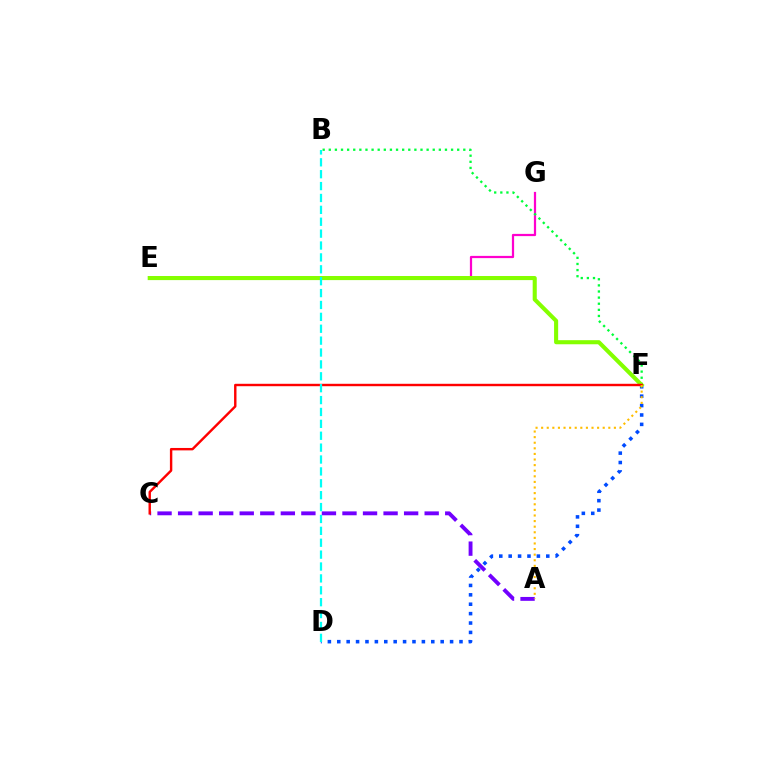{('D', 'F'): [{'color': '#004bff', 'line_style': 'dotted', 'thickness': 2.55}], ('E', 'G'): [{'color': '#ff00cf', 'line_style': 'solid', 'thickness': 1.6}], ('B', 'F'): [{'color': '#00ff39', 'line_style': 'dotted', 'thickness': 1.66}], ('E', 'F'): [{'color': '#84ff00', 'line_style': 'solid', 'thickness': 2.94}], ('A', 'C'): [{'color': '#7200ff', 'line_style': 'dashed', 'thickness': 2.79}], ('C', 'F'): [{'color': '#ff0000', 'line_style': 'solid', 'thickness': 1.74}], ('A', 'F'): [{'color': '#ffbd00', 'line_style': 'dotted', 'thickness': 1.52}], ('B', 'D'): [{'color': '#00fff6', 'line_style': 'dashed', 'thickness': 1.62}]}